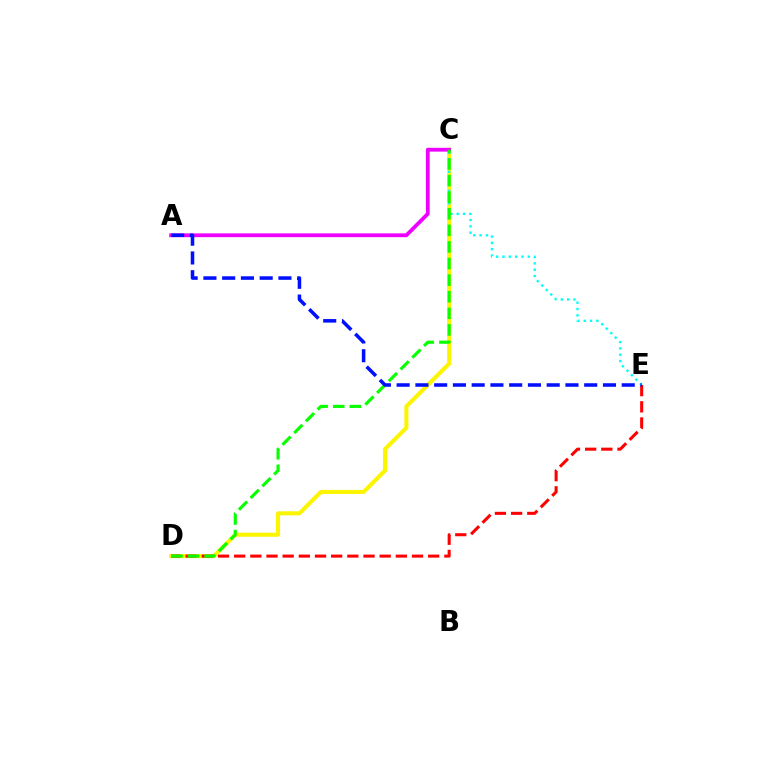{('C', 'D'): [{'color': '#fcf500', 'line_style': 'solid', 'thickness': 2.93}, {'color': '#08ff00', 'line_style': 'dashed', 'thickness': 2.25}], ('D', 'E'): [{'color': '#ff0000', 'line_style': 'dashed', 'thickness': 2.2}], ('A', 'C'): [{'color': '#ee00ff', 'line_style': 'solid', 'thickness': 2.74}], ('C', 'E'): [{'color': '#00fff6', 'line_style': 'dotted', 'thickness': 1.72}], ('A', 'E'): [{'color': '#0010ff', 'line_style': 'dashed', 'thickness': 2.55}]}